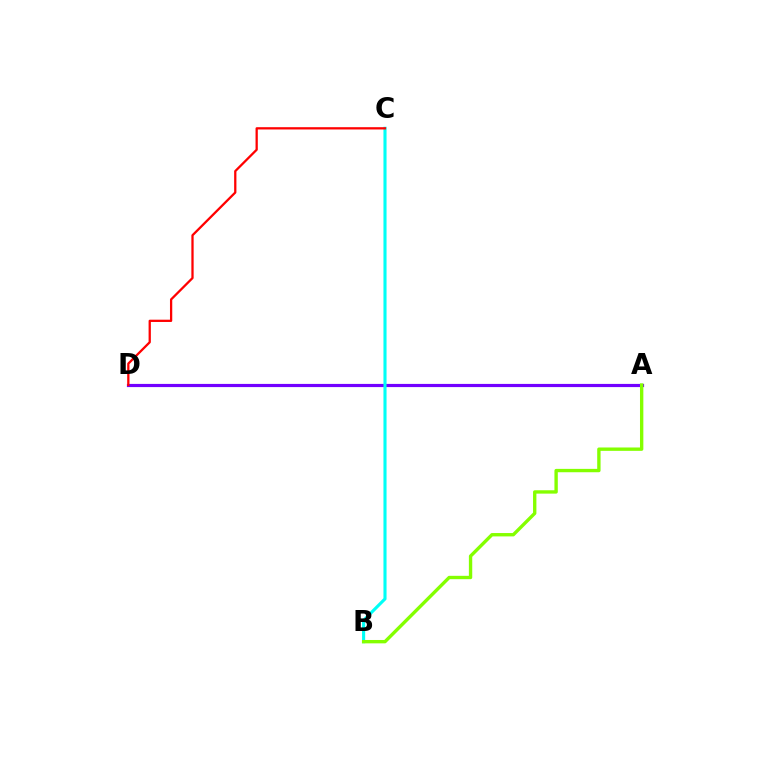{('A', 'D'): [{'color': '#7200ff', 'line_style': 'solid', 'thickness': 2.29}], ('B', 'C'): [{'color': '#00fff6', 'line_style': 'solid', 'thickness': 2.24}], ('C', 'D'): [{'color': '#ff0000', 'line_style': 'solid', 'thickness': 1.64}], ('A', 'B'): [{'color': '#84ff00', 'line_style': 'solid', 'thickness': 2.42}]}